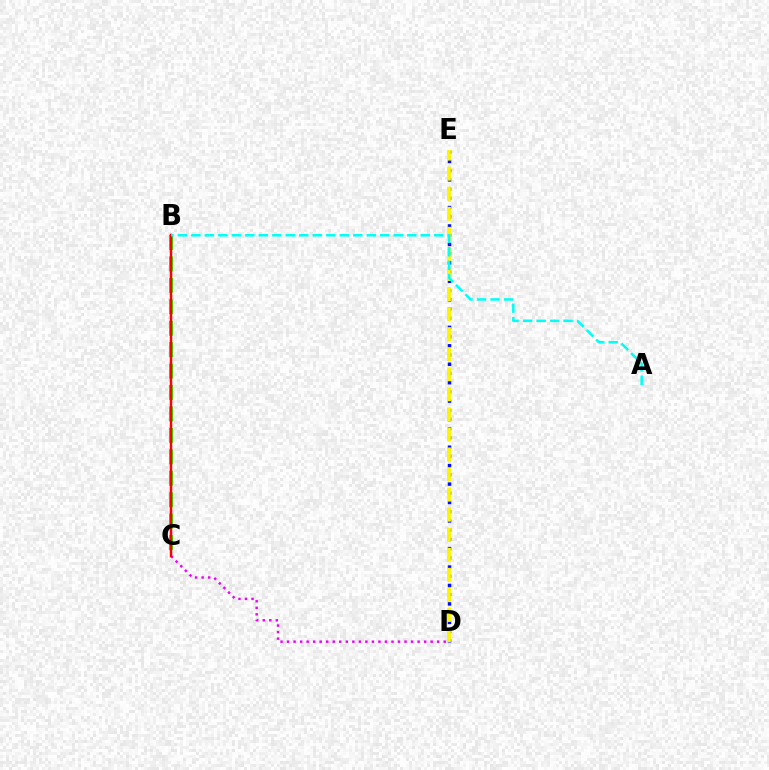{('B', 'C'): [{'color': '#08ff00', 'line_style': 'dashed', 'thickness': 2.91}, {'color': '#ff0000', 'line_style': 'solid', 'thickness': 1.78}], ('D', 'E'): [{'color': '#0010ff', 'line_style': 'dotted', 'thickness': 2.5}, {'color': '#fcf500', 'line_style': 'dashed', 'thickness': 2.72}], ('C', 'D'): [{'color': '#ee00ff', 'line_style': 'dotted', 'thickness': 1.77}], ('A', 'B'): [{'color': '#00fff6', 'line_style': 'dashed', 'thickness': 1.83}]}